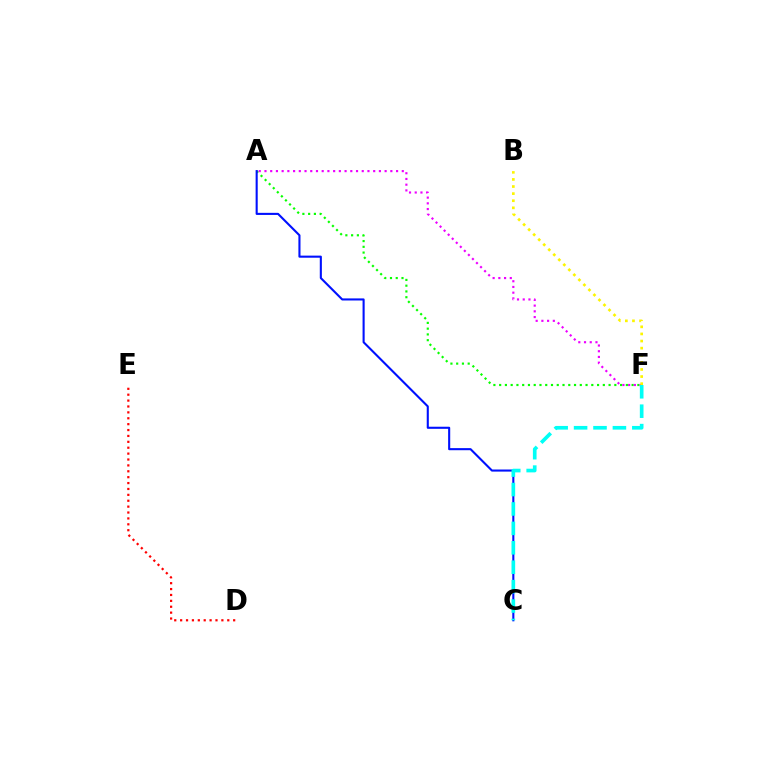{('A', 'F'): [{'color': '#08ff00', 'line_style': 'dotted', 'thickness': 1.56}, {'color': '#ee00ff', 'line_style': 'dotted', 'thickness': 1.55}], ('A', 'C'): [{'color': '#0010ff', 'line_style': 'solid', 'thickness': 1.51}], ('B', 'F'): [{'color': '#fcf500', 'line_style': 'dotted', 'thickness': 1.93}], ('D', 'E'): [{'color': '#ff0000', 'line_style': 'dotted', 'thickness': 1.6}], ('C', 'F'): [{'color': '#00fff6', 'line_style': 'dashed', 'thickness': 2.64}]}